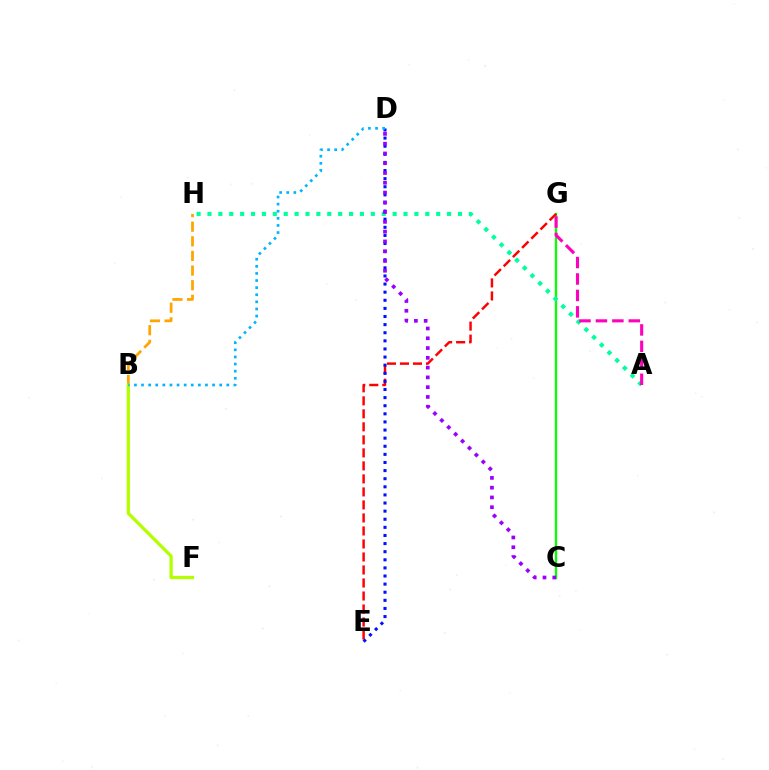{('C', 'G'): [{'color': '#08ff00', 'line_style': 'solid', 'thickness': 1.67}], ('A', 'H'): [{'color': '#00ff9d', 'line_style': 'dotted', 'thickness': 2.96}], ('E', 'G'): [{'color': '#ff0000', 'line_style': 'dashed', 'thickness': 1.77}], ('B', 'H'): [{'color': '#ffa500', 'line_style': 'dashed', 'thickness': 1.99}], ('B', 'F'): [{'color': '#b3ff00', 'line_style': 'solid', 'thickness': 2.35}], ('D', 'E'): [{'color': '#0010ff', 'line_style': 'dotted', 'thickness': 2.2}], ('B', 'D'): [{'color': '#00b5ff', 'line_style': 'dotted', 'thickness': 1.93}], ('C', 'D'): [{'color': '#9b00ff', 'line_style': 'dotted', 'thickness': 2.66}], ('A', 'G'): [{'color': '#ff00bd', 'line_style': 'dashed', 'thickness': 2.23}]}